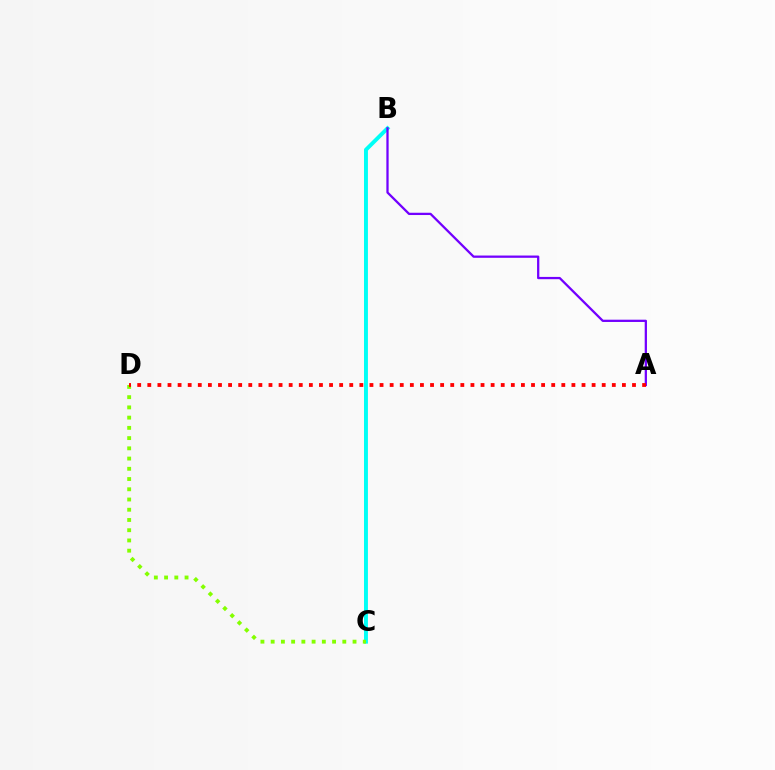{('B', 'C'): [{'color': '#00fff6', 'line_style': 'solid', 'thickness': 2.82}], ('A', 'B'): [{'color': '#7200ff', 'line_style': 'solid', 'thickness': 1.64}], ('C', 'D'): [{'color': '#84ff00', 'line_style': 'dotted', 'thickness': 2.78}], ('A', 'D'): [{'color': '#ff0000', 'line_style': 'dotted', 'thickness': 2.74}]}